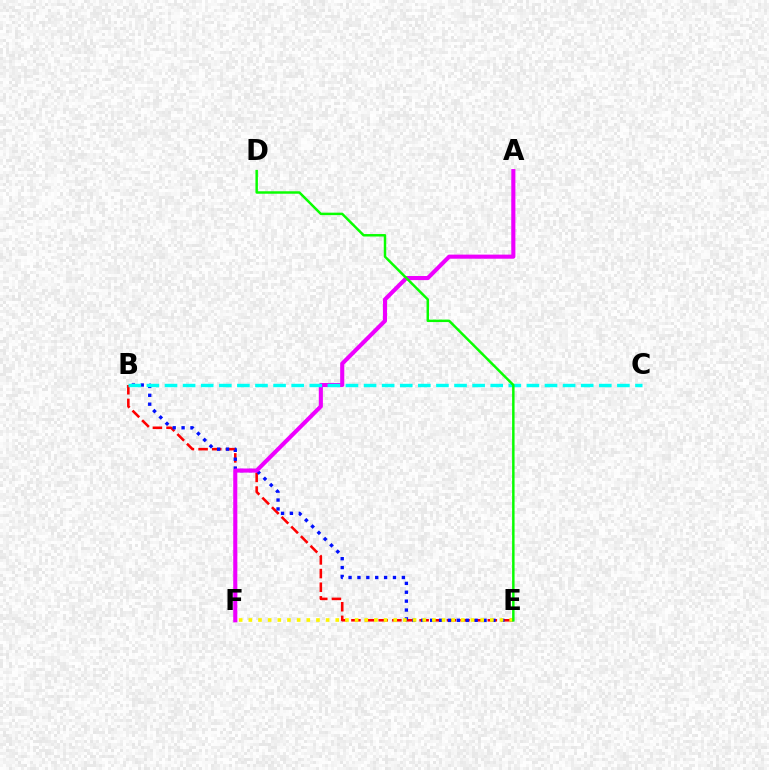{('B', 'E'): [{'color': '#ff0000', 'line_style': 'dashed', 'thickness': 1.85}, {'color': '#0010ff', 'line_style': 'dotted', 'thickness': 2.41}], ('E', 'F'): [{'color': '#fcf500', 'line_style': 'dotted', 'thickness': 2.62}], ('A', 'F'): [{'color': '#ee00ff', 'line_style': 'solid', 'thickness': 2.95}], ('B', 'C'): [{'color': '#00fff6', 'line_style': 'dashed', 'thickness': 2.46}], ('D', 'E'): [{'color': '#08ff00', 'line_style': 'solid', 'thickness': 1.77}]}